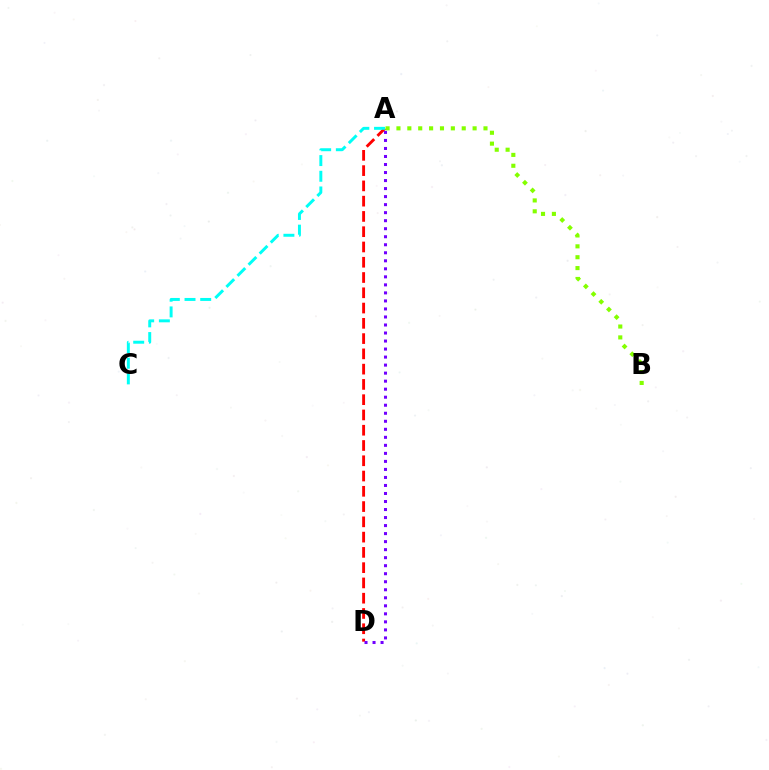{('A', 'D'): [{'color': '#ff0000', 'line_style': 'dashed', 'thickness': 2.07}, {'color': '#7200ff', 'line_style': 'dotted', 'thickness': 2.18}], ('A', 'C'): [{'color': '#00fff6', 'line_style': 'dashed', 'thickness': 2.13}], ('A', 'B'): [{'color': '#84ff00', 'line_style': 'dotted', 'thickness': 2.96}]}